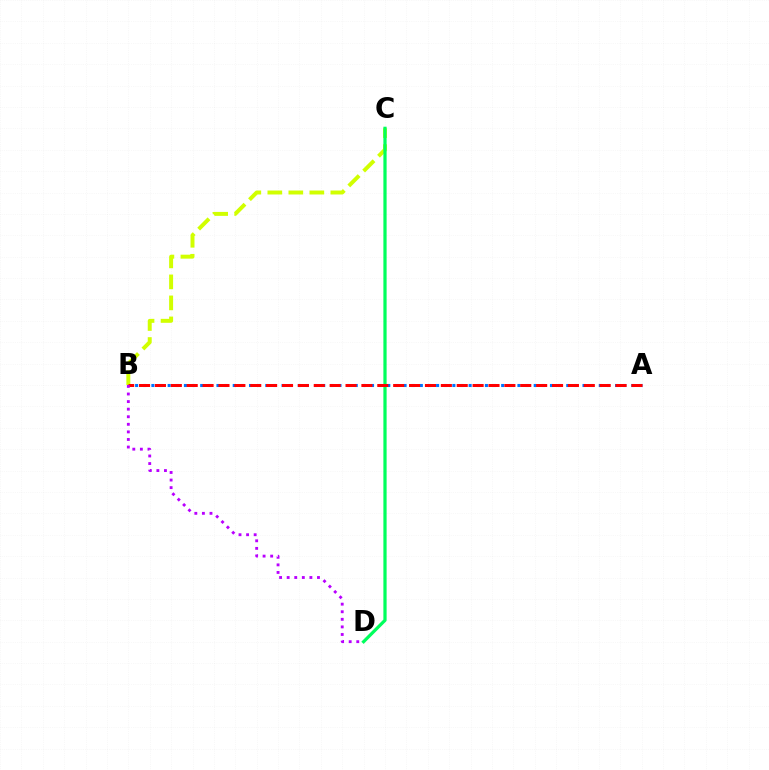{('A', 'B'): [{'color': '#0074ff', 'line_style': 'dotted', 'thickness': 2.21}, {'color': '#ff0000', 'line_style': 'dashed', 'thickness': 2.16}], ('B', 'C'): [{'color': '#d1ff00', 'line_style': 'dashed', 'thickness': 2.85}], ('C', 'D'): [{'color': '#00ff5c', 'line_style': 'solid', 'thickness': 2.33}], ('B', 'D'): [{'color': '#b900ff', 'line_style': 'dotted', 'thickness': 2.06}]}